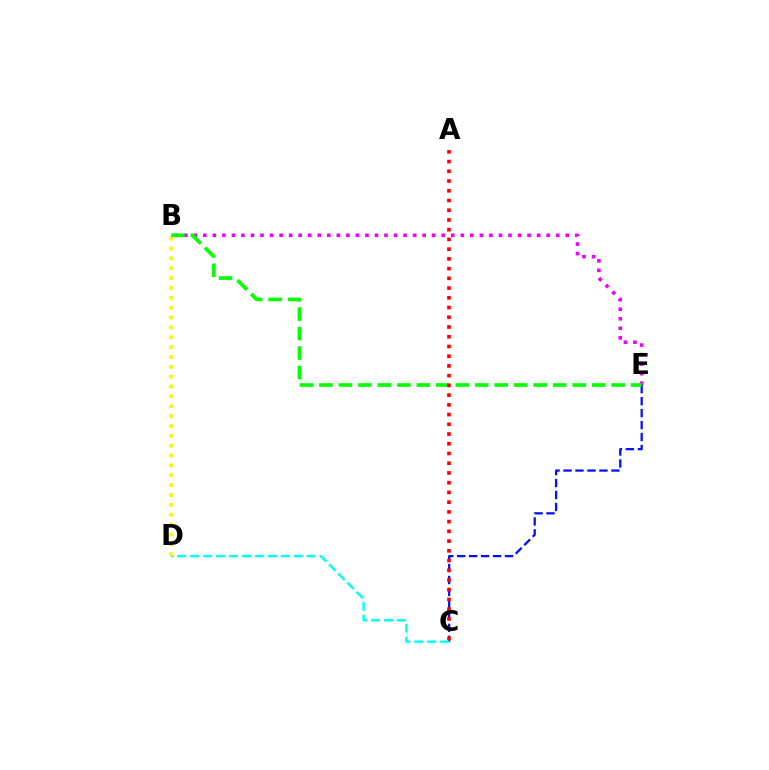{('C', 'E'): [{'color': '#0010ff', 'line_style': 'dashed', 'thickness': 1.62}], ('B', 'E'): [{'color': '#ee00ff', 'line_style': 'dotted', 'thickness': 2.59}, {'color': '#08ff00', 'line_style': 'dashed', 'thickness': 2.65}], ('C', 'D'): [{'color': '#00fff6', 'line_style': 'dashed', 'thickness': 1.76}], ('B', 'D'): [{'color': '#fcf500', 'line_style': 'dotted', 'thickness': 2.68}], ('A', 'C'): [{'color': '#ff0000', 'line_style': 'dotted', 'thickness': 2.64}]}